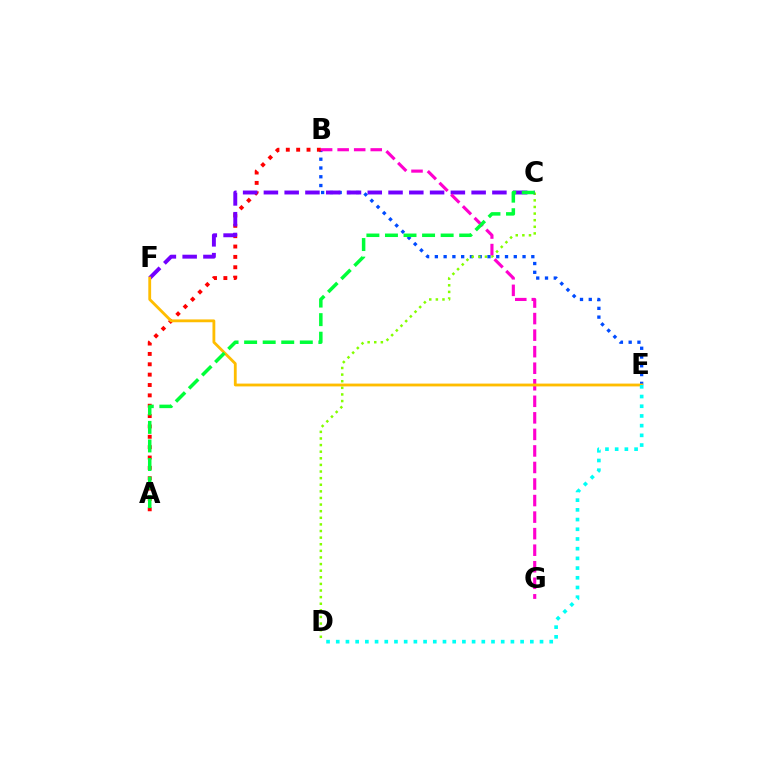{('B', 'E'): [{'color': '#004bff', 'line_style': 'dotted', 'thickness': 2.38}], ('C', 'D'): [{'color': '#84ff00', 'line_style': 'dotted', 'thickness': 1.8}], ('A', 'B'): [{'color': '#ff0000', 'line_style': 'dotted', 'thickness': 2.81}], ('C', 'F'): [{'color': '#7200ff', 'line_style': 'dashed', 'thickness': 2.82}], ('B', 'G'): [{'color': '#ff00cf', 'line_style': 'dashed', 'thickness': 2.25}], ('E', 'F'): [{'color': '#ffbd00', 'line_style': 'solid', 'thickness': 2.03}], ('A', 'C'): [{'color': '#00ff39', 'line_style': 'dashed', 'thickness': 2.52}], ('D', 'E'): [{'color': '#00fff6', 'line_style': 'dotted', 'thickness': 2.64}]}